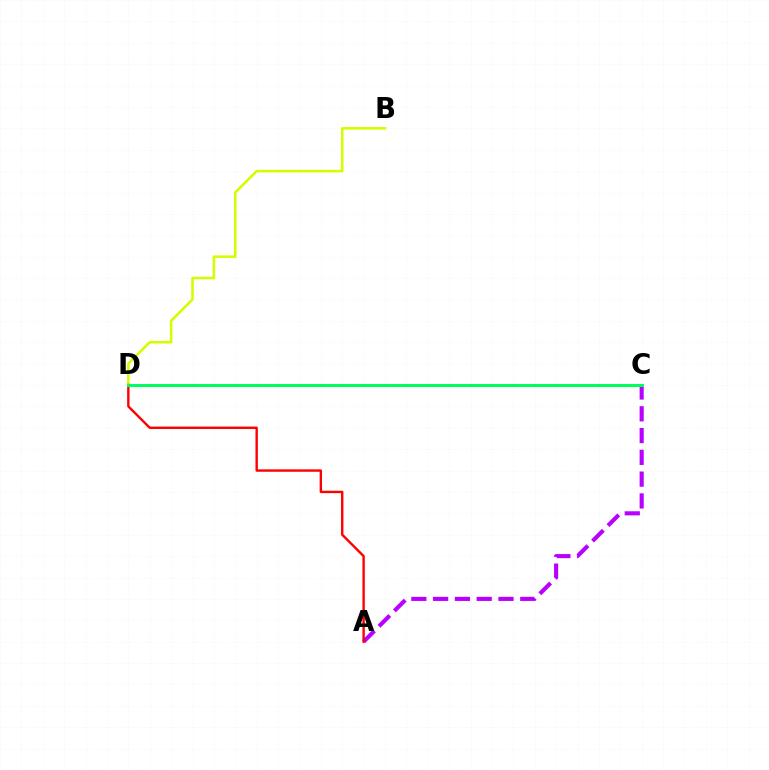{('A', 'C'): [{'color': '#b900ff', 'line_style': 'dashed', 'thickness': 2.96}], ('C', 'D'): [{'color': '#0074ff', 'line_style': 'dotted', 'thickness': 1.95}, {'color': '#00ff5c', 'line_style': 'solid', 'thickness': 2.15}], ('B', 'D'): [{'color': '#d1ff00', 'line_style': 'solid', 'thickness': 1.84}], ('A', 'D'): [{'color': '#ff0000', 'line_style': 'solid', 'thickness': 1.72}]}